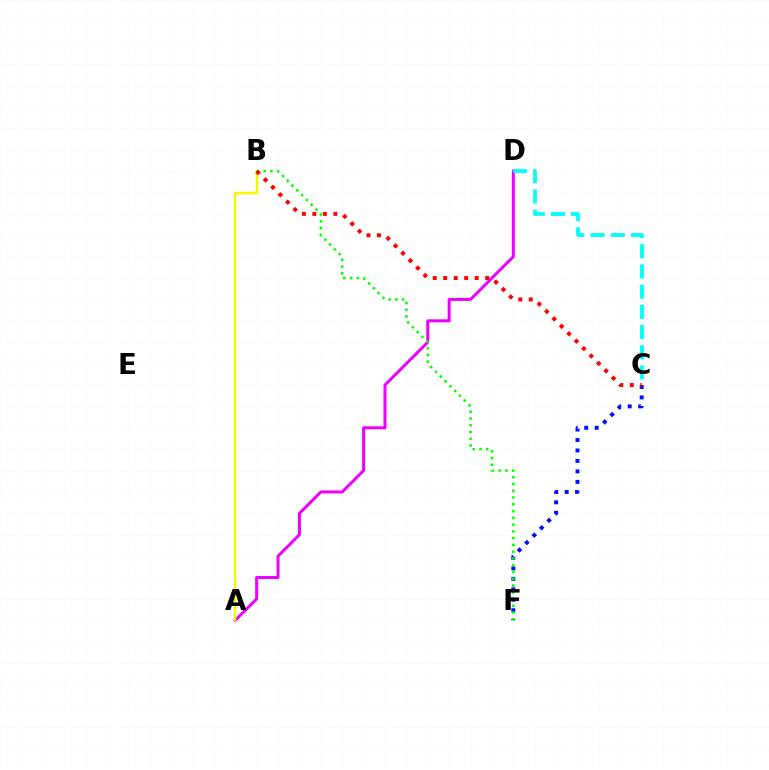{('A', 'D'): [{'color': '#ee00ff', 'line_style': 'solid', 'thickness': 2.16}], ('C', 'F'): [{'color': '#0010ff', 'line_style': 'dotted', 'thickness': 2.84}], ('C', 'D'): [{'color': '#00fff6', 'line_style': 'dashed', 'thickness': 2.75}], ('A', 'B'): [{'color': '#fcf500', 'line_style': 'solid', 'thickness': 1.78}], ('B', 'F'): [{'color': '#08ff00', 'line_style': 'dotted', 'thickness': 1.84}], ('B', 'C'): [{'color': '#ff0000', 'line_style': 'dotted', 'thickness': 2.85}]}